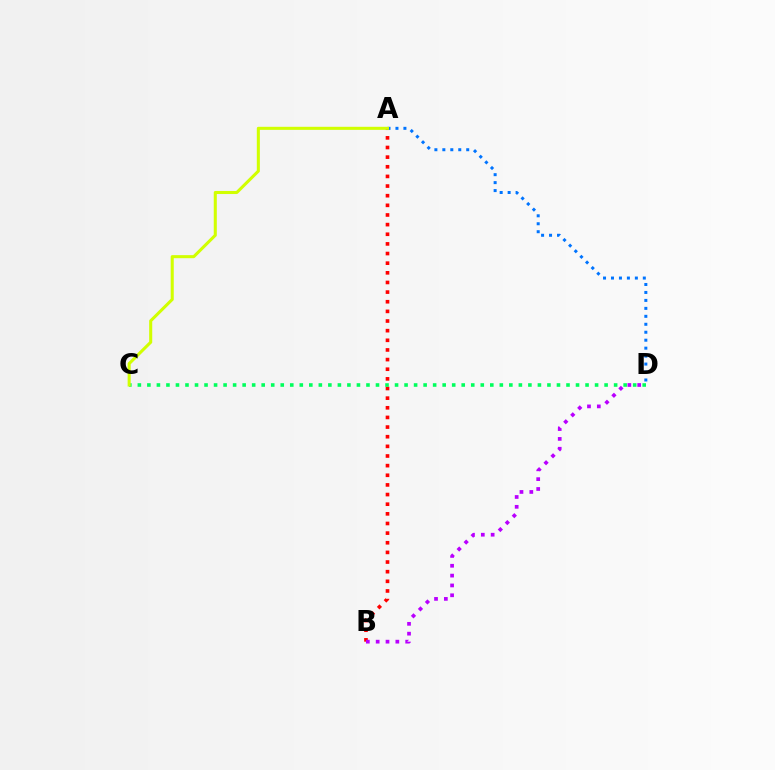{('A', 'B'): [{'color': '#ff0000', 'line_style': 'dotted', 'thickness': 2.62}], ('A', 'D'): [{'color': '#0074ff', 'line_style': 'dotted', 'thickness': 2.16}], ('B', 'D'): [{'color': '#b900ff', 'line_style': 'dotted', 'thickness': 2.67}], ('C', 'D'): [{'color': '#00ff5c', 'line_style': 'dotted', 'thickness': 2.59}], ('A', 'C'): [{'color': '#d1ff00', 'line_style': 'solid', 'thickness': 2.2}]}